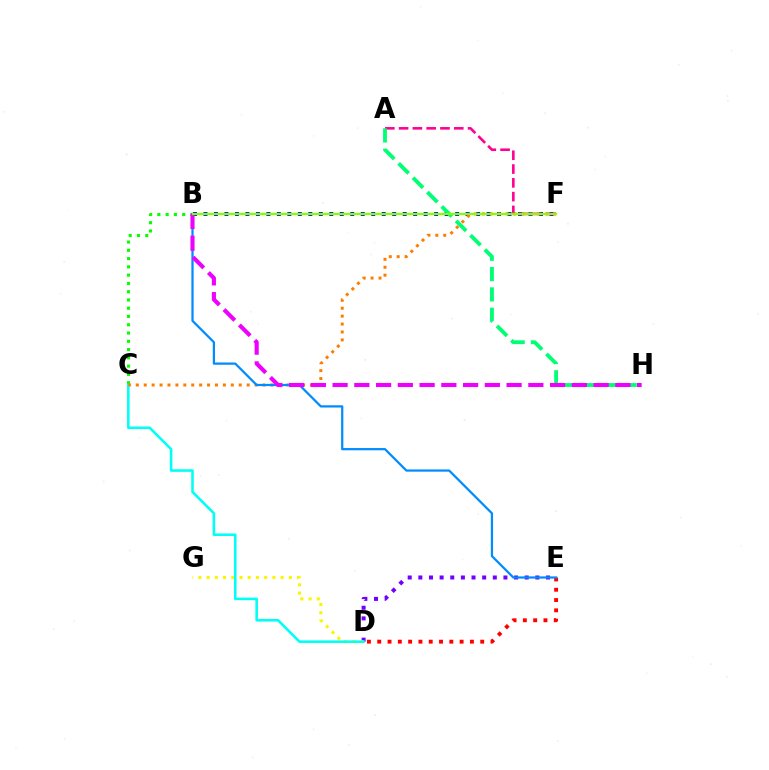{('B', 'C'): [{'color': '#08ff00', 'line_style': 'dotted', 'thickness': 2.25}], ('D', 'E'): [{'color': '#7200ff', 'line_style': 'dotted', 'thickness': 2.89}, {'color': '#ff0000', 'line_style': 'dotted', 'thickness': 2.8}], ('D', 'G'): [{'color': '#fcf500', 'line_style': 'dotted', 'thickness': 2.23}], ('B', 'F'): [{'color': '#0010ff', 'line_style': 'dotted', 'thickness': 2.85}, {'color': '#84ff00', 'line_style': 'solid', 'thickness': 1.61}], ('C', 'D'): [{'color': '#00fff6', 'line_style': 'solid', 'thickness': 1.85}], ('A', 'F'): [{'color': '#ff0094', 'line_style': 'dashed', 'thickness': 1.87}], ('C', 'F'): [{'color': '#ff7c00', 'line_style': 'dotted', 'thickness': 2.15}], ('A', 'H'): [{'color': '#00ff74', 'line_style': 'dashed', 'thickness': 2.76}], ('B', 'E'): [{'color': '#008cff', 'line_style': 'solid', 'thickness': 1.61}], ('B', 'H'): [{'color': '#ee00ff', 'line_style': 'dashed', 'thickness': 2.95}]}